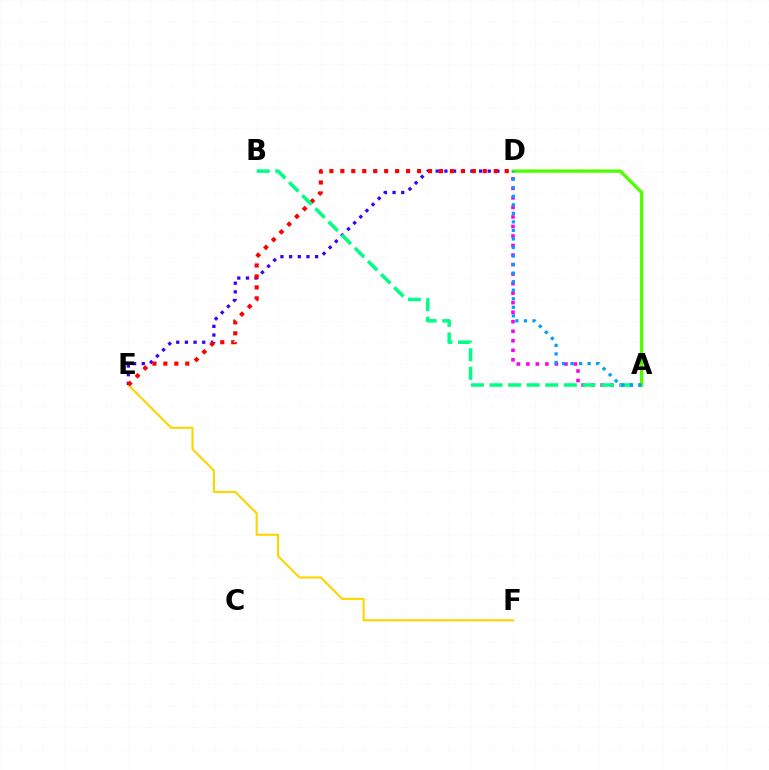{('E', 'F'): [{'color': '#ffd500', 'line_style': 'solid', 'thickness': 1.51}], ('D', 'E'): [{'color': '#3700ff', 'line_style': 'dotted', 'thickness': 2.36}, {'color': '#ff0000', 'line_style': 'dotted', 'thickness': 2.98}], ('A', 'D'): [{'color': '#ff00ed', 'line_style': 'dotted', 'thickness': 2.59}, {'color': '#4fff00', 'line_style': 'solid', 'thickness': 2.41}, {'color': '#009eff', 'line_style': 'dotted', 'thickness': 2.32}], ('A', 'B'): [{'color': '#00ff86', 'line_style': 'dashed', 'thickness': 2.52}]}